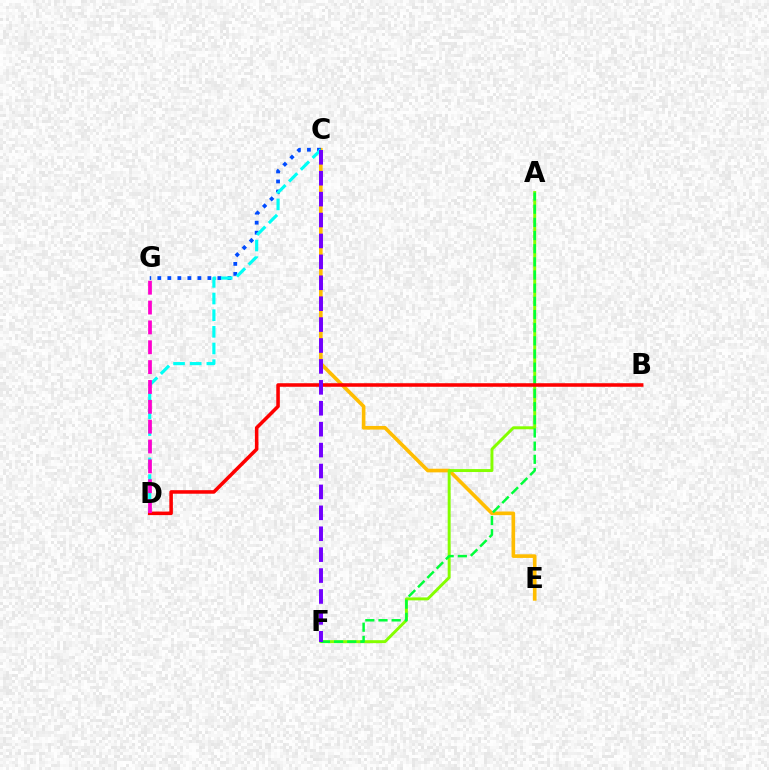{('C', 'E'): [{'color': '#ffbd00', 'line_style': 'solid', 'thickness': 2.61}], ('A', 'F'): [{'color': '#84ff00', 'line_style': 'solid', 'thickness': 2.12}, {'color': '#00ff39', 'line_style': 'dashed', 'thickness': 1.79}], ('C', 'G'): [{'color': '#004bff', 'line_style': 'dotted', 'thickness': 2.72}], ('C', 'D'): [{'color': '#00fff6', 'line_style': 'dashed', 'thickness': 2.26}], ('B', 'D'): [{'color': '#ff0000', 'line_style': 'solid', 'thickness': 2.55}], ('C', 'F'): [{'color': '#7200ff', 'line_style': 'dashed', 'thickness': 2.84}], ('D', 'G'): [{'color': '#ff00cf', 'line_style': 'dashed', 'thickness': 2.7}]}